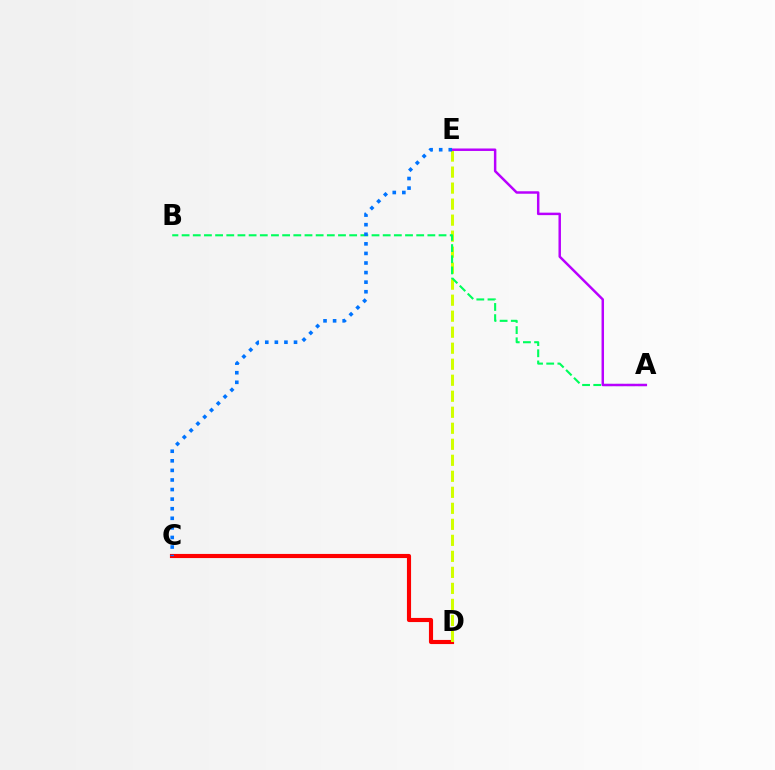{('C', 'D'): [{'color': '#ff0000', 'line_style': 'solid', 'thickness': 2.97}], ('D', 'E'): [{'color': '#d1ff00', 'line_style': 'dashed', 'thickness': 2.17}], ('A', 'B'): [{'color': '#00ff5c', 'line_style': 'dashed', 'thickness': 1.52}], ('A', 'E'): [{'color': '#b900ff', 'line_style': 'solid', 'thickness': 1.78}], ('C', 'E'): [{'color': '#0074ff', 'line_style': 'dotted', 'thickness': 2.6}]}